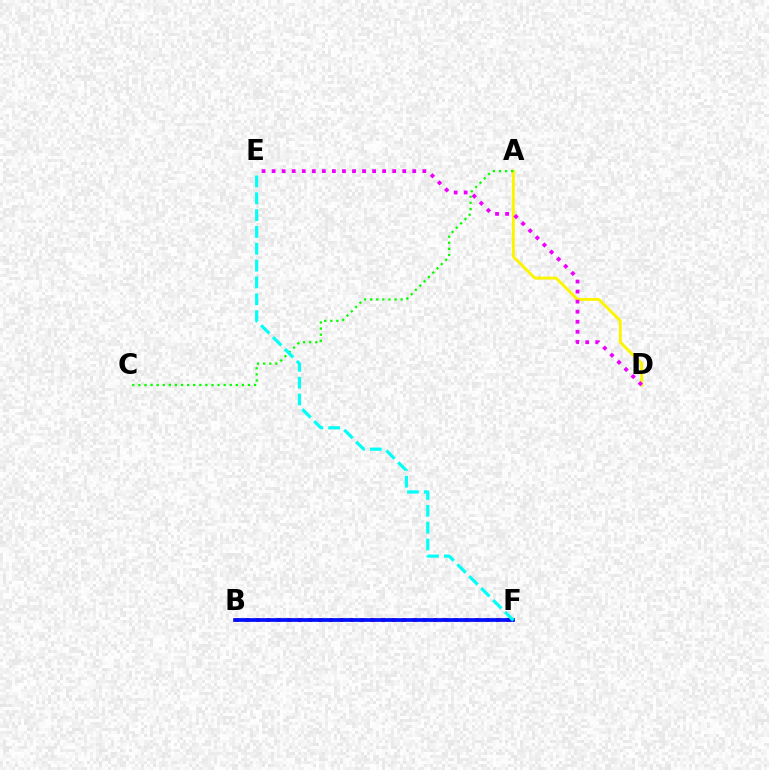{('A', 'D'): [{'color': '#fcf500', 'line_style': 'solid', 'thickness': 2.1}], ('A', 'C'): [{'color': '#08ff00', 'line_style': 'dotted', 'thickness': 1.65}], ('D', 'E'): [{'color': '#ee00ff', 'line_style': 'dotted', 'thickness': 2.73}], ('B', 'F'): [{'color': '#ff0000', 'line_style': 'dotted', 'thickness': 2.84}, {'color': '#0010ff', 'line_style': 'solid', 'thickness': 2.69}], ('E', 'F'): [{'color': '#00fff6', 'line_style': 'dashed', 'thickness': 2.29}]}